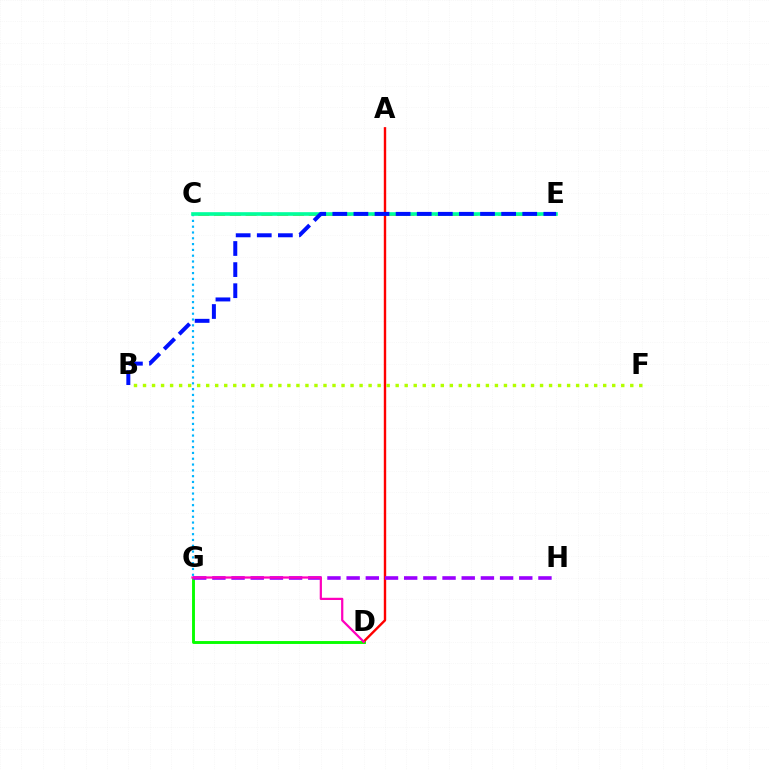{('D', 'G'): [{'color': '#08ff00', 'line_style': 'solid', 'thickness': 2.09}, {'color': '#ff00bd', 'line_style': 'solid', 'thickness': 1.6}], ('C', 'G'): [{'color': '#00b5ff', 'line_style': 'dotted', 'thickness': 1.58}], ('C', 'E'): [{'color': '#ffa500', 'line_style': 'dashed', 'thickness': 2.14}, {'color': '#00ff9d', 'line_style': 'solid', 'thickness': 2.62}], ('A', 'D'): [{'color': '#ff0000', 'line_style': 'solid', 'thickness': 1.73}], ('B', 'E'): [{'color': '#0010ff', 'line_style': 'dashed', 'thickness': 2.87}], ('G', 'H'): [{'color': '#9b00ff', 'line_style': 'dashed', 'thickness': 2.61}], ('B', 'F'): [{'color': '#b3ff00', 'line_style': 'dotted', 'thickness': 2.45}]}